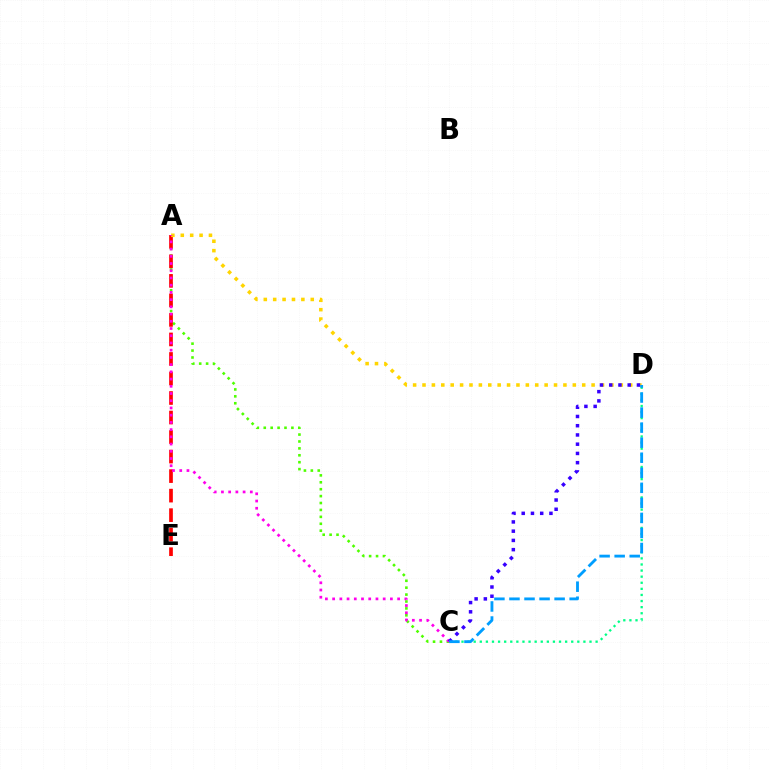{('C', 'D'): [{'color': '#00ff86', 'line_style': 'dotted', 'thickness': 1.66}, {'color': '#3700ff', 'line_style': 'dotted', 'thickness': 2.51}, {'color': '#009eff', 'line_style': 'dashed', 'thickness': 2.04}], ('A', 'C'): [{'color': '#4fff00', 'line_style': 'dotted', 'thickness': 1.88}, {'color': '#ff00ed', 'line_style': 'dotted', 'thickness': 1.96}], ('A', 'E'): [{'color': '#ff0000', 'line_style': 'dashed', 'thickness': 2.65}], ('A', 'D'): [{'color': '#ffd500', 'line_style': 'dotted', 'thickness': 2.55}]}